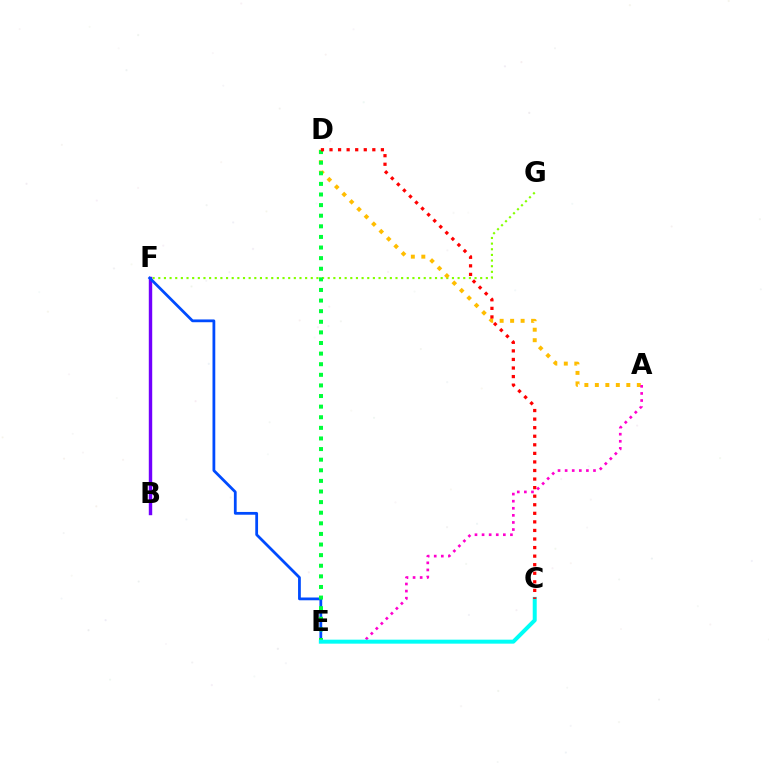{('F', 'G'): [{'color': '#84ff00', 'line_style': 'dotted', 'thickness': 1.53}], ('B', 'F'): [{'color': '#7200ff', 'line_style': 'solid', 'thickness': 2.46}], ('E', 'F'): [{'color': '#004bff', 'line_style': 'solid', 'thickness': 2.0}], ('A', 'D'): [{'color': '#ffbd00', 'line_style': 'dotted', 'thickness': 2.85}], ('A', 'E'): [{'color': '#ff00cf', 'line_style': 'dotted', 'thickness': 1.93}], ('D', 'E'): [{'color': '#00ff39', 'line_style': 'dotted', 'thickness': 2.88}], ('C', 'E'): [{'color': '#00fff6', 'line_style': 'solid', 'thickness': 2.87}], ('C', 'D'): [{'color': '#ff0000', 'line_style': 'dotted', 'thickness': 2.33}]}